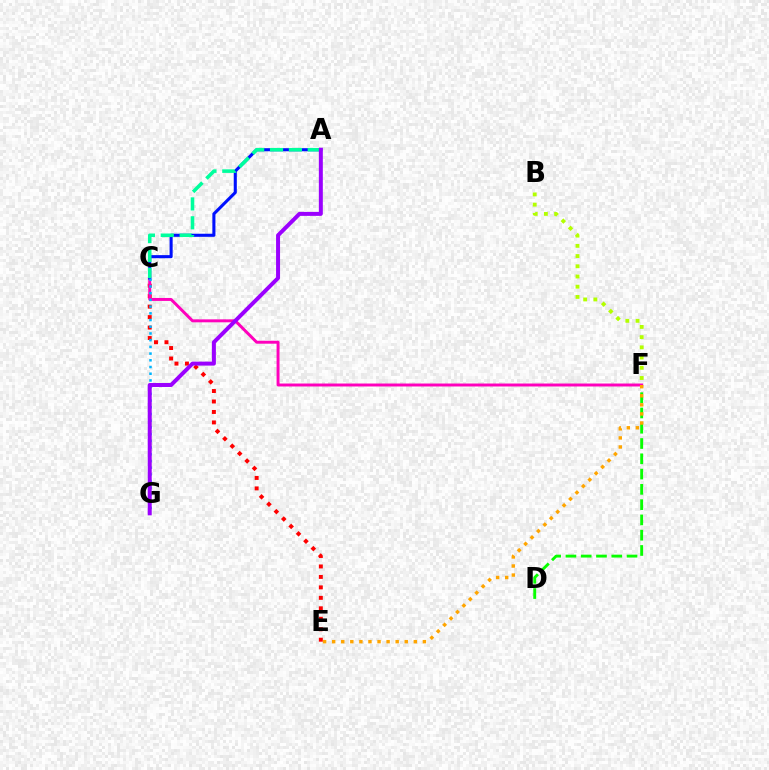{('C', 'E'): [{'color': '#ff0000', 'line_style': 'dotted', 'thickness': 2.84}], ('D', 'F'): [{'color': '#08ff00', 'line_style': 'dashed', 'thickness': 2.08}], ('C', 'F'): [{'color': '#ff00bd', 'line_style': 'solid', 'thickness': 2.13}], ('E', 'F'): [{'color': '#ffa500', 'line_style': 'dotted', 'thickness': 2.47}], ('A', 'C'): [{'color': '#0010ff', 'line_style': 'solid', 'thickness': 2.22}, {'color': '#00ff9d', 'line_style': 'dashed', 'thickness': 2.56}], ('C', 'G'): [{'color': '#00b5ff', 'line_style': 'dotted', 'thickness': 1.82}], ('A', 'G'): [{'color': '#9b00ff', 'line_style': 'solid', 'thickness': 2.87}], ('B', 'F'): [{'color': '#b3ff00', 'line_style': 'dotted', 'thickness': 2.77}]}